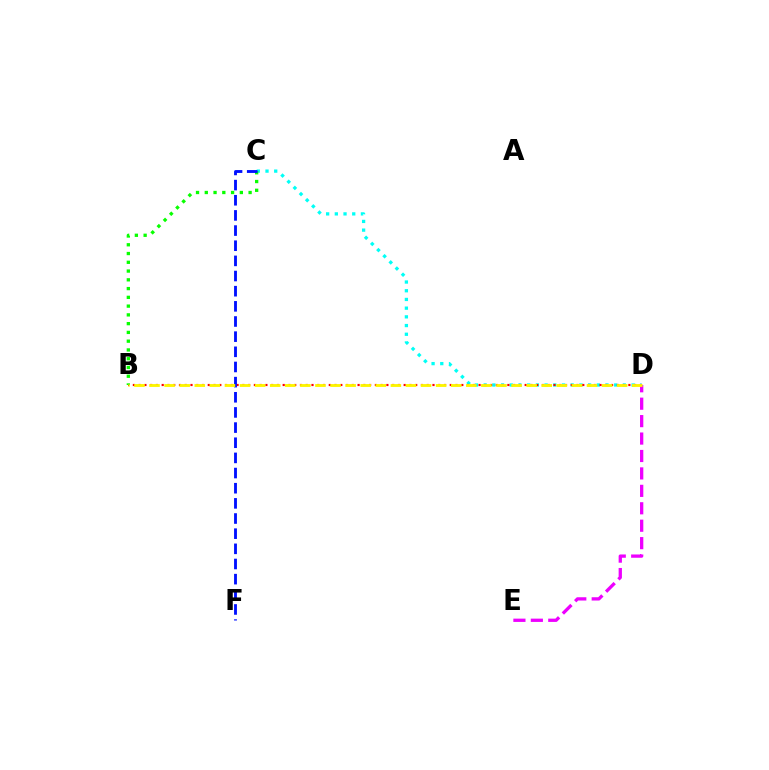{('C', 'D'): [{'color': '#00fff6', 'line_style': 'dotted', 'thickness': 2.36}], ('B', 'D'): [{'color': '#ff0000', 'line_style': 'dotted', 'thickness': 1.57}, {'color': '#fcf500', 'line_style': 'dashed', 'thickness': 2.05}], ('B', 'C'): [{'color': '#08ff00', 'line_style': 'dotted', 'thickness': 2.38}], ('C', 'F'): [{'color': '#0010ff', 'line_style': 'dashed', 'thickness': 2.06}], ('D', 'E'): [{'color': '#ee00ff', 'line_style': 'dashed', 'thickness': 2.37}]}